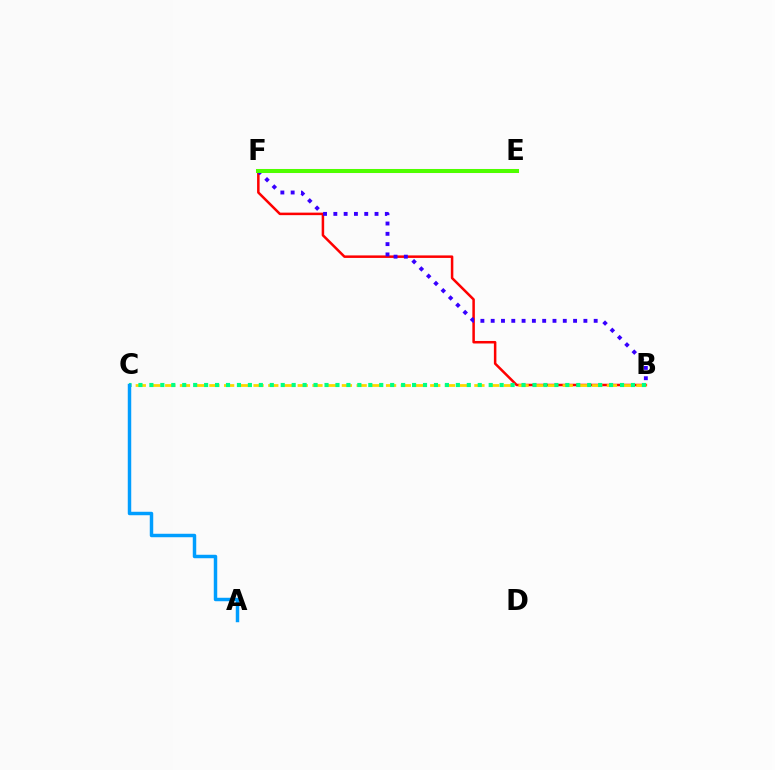{('B', 'F'): [{'color': '#ff0000', 'line_style': 'solid', 'thickness': 1.81}, {'color': '#3700ff', 'line_style': 'dotted', 'thickness': 2.8}], ('E', 'F'): [{'color': '#ff00ed', 'line_style': 'solid', 'thickness': 2.91}, {'color': '#4fff00', 'line_style': 'solid', 'thickness': 2.87}], ('B', 'C'): [{'color': '#ffd500', 'line_style': 'dashed', 'thickness': 2.0}, {'color': '#00ff86', 'line_style': 'dotted', 'thickness': 2.97}], ('A', 'C'): [{'color': '#009eff', 'line_style': 'solid', 'thickness': 2.49}]}